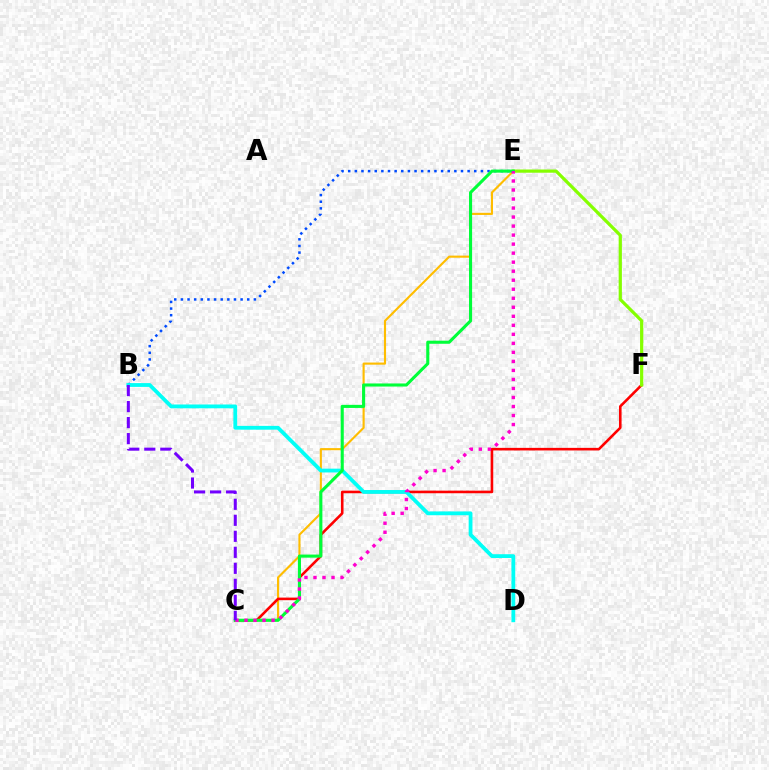{('C', 'E'): [{'color': '#ffbd00', 'line_style': 'solid', 'thickness': 1.53}, {'color': '#00ff39', 'line_style': 'solid', 'thickness': 2.22}, {'color': '#ff00cf', 'line_style': 'dotted', 'thickness': 2.45}], ('C', 'F'): [{'color': '#ff0000', 'line_style': 'solid', 'thickness': 1.87}], ('B', 'E'): [{'color': '#004bff', 'line_style': 'dotted', 'thickness': 1.8}], ('B', 'D'): [{'color': '#00fff6', 'line_style': 'solid', 'thickness': 2.73}], ('E', 'F'): [{'color': '#84ff00', 'line_style': 'solid', 'thickness': 2.32}], ('B', 'C'): [{'color': '#7200ff', 'line_style': 'dashed', 'thickness': 2.17}]}